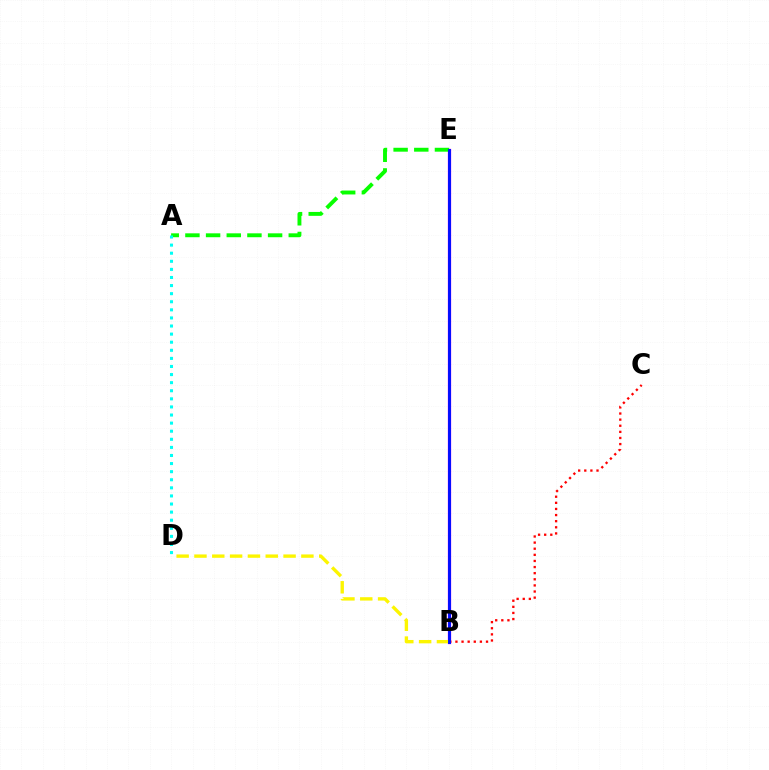{('B', 'E'): [{'color': '#ee00ff', 'line_style': 'solid', 'thickness': 2.39}, {'color': '#0010ff', 'line_style': 'solid', 'thickness': 2.11}], ('B', 'C'): [{'color': '#ff0000', 'line_style': 'dotted', 'thickness': 1.66}], ('A', 'E'): [{'color': '#08ff00', 'line_style': 'dashed', 'thickness': 2.81}], ('B', 'D'): [{'color': '#fcf500', 'line_style': 'dashed', 'thickness': 2.42}], ('A', 'D'): [{'color': '#00fff6', 'line_style': 'dotted', 'thickness': 2.2}]}